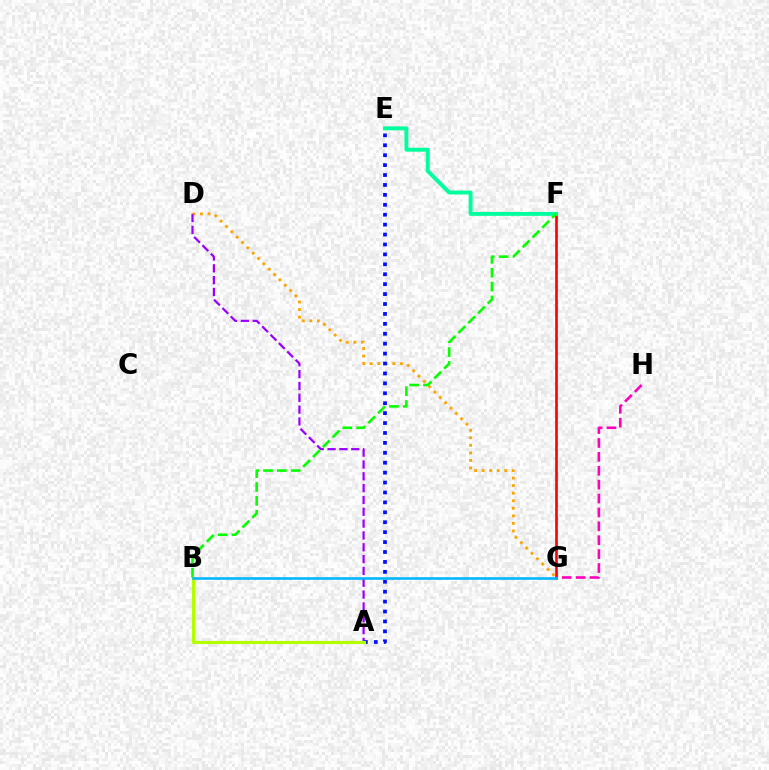{('F', 'G'): [{'color': '#ff0000', 'line_style': 'solid', 'thickness': 1.9}], ('D', 'G'): [{'color': '#ffa500', 'line_style': 'dotted', 'thickness': 2.05}], ('G', 'H'): [{'color': '#ff00bd', 'line_style': 'dashed', 'thickness': 1.89}], ('A', 'D'): [{'color': '#9b00ff', 'line_style': 'dashed', 'thickness': 1.61}], ('E', 'F'): [{'color': '#00ff9d', 'line_style': 'solid', 'thickness': 2.81}], ('B', 'F'): [{'color': '#08ff00', 'line_style': 'dashed', 'thickness': 1.88}], ('A', 'E'): [{'color': '#0010ff', 'line_style': 'dotted', 'thickness': 2.7}], ('A', 'B'): [{'color': '#b3ff00', 'line_style': 'solid', 'thickness': 2.27}], ('B', 'G'): [{'color': '#00b5ff', 'line_style': 'solid', 'thickness': 1.86}]}